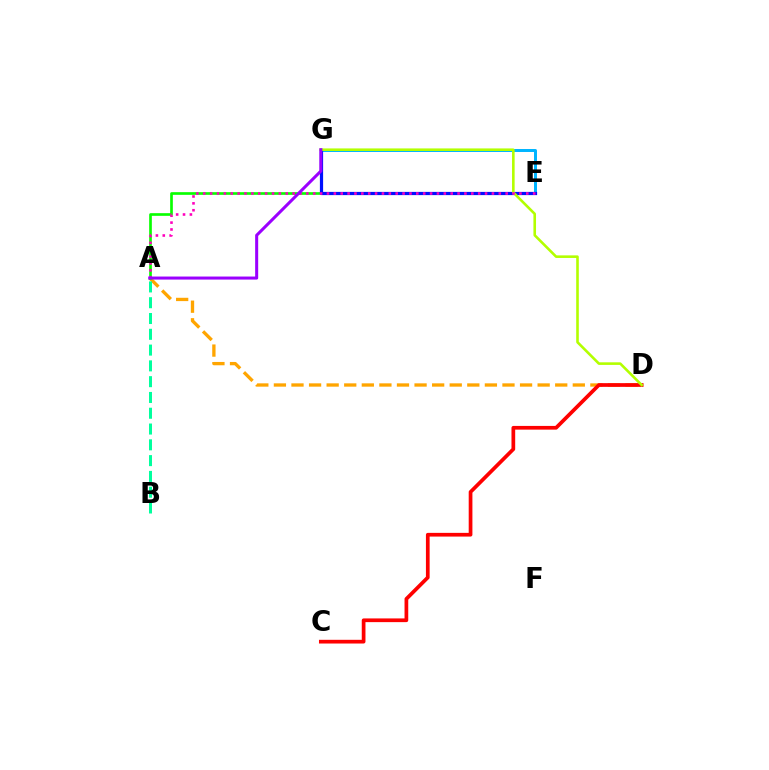{('E', 'G'): [{'color': '#00b5ff', 'line_style': 'solid', 'thickness': 2.14}, {'color': '#0010ff', 'line_style': 'solid', 'thickness': 2.31}], ('A', 'D'): [{'color': '#ffa500', 'line_style': 'dashed', 'thickness': 2.39}], ('C', 'D'): [{'color': '#ff0000', 'line_style': 'solid', 'thickness': 2.67}], ('A', 'E'): [{'color': '#08ff00', 'line_style': 'solid', 'thickness': 1.92}, {'color': '#ff00bd', 'line_style': 'dotted', 'thickness': 1.87}], ('D', 'G'): [{'color': '#b3ff00', 'line_style': 'solid', 'thickness': 1.87}], ('A', 'B'): [{'color': '#00ff9d', 'line_style': 'dashed', 'thickness': 2.15}], ('A', 'G'): [{'color': '#9b00ff', 'line_style': 'solid', 'thickness': 2.19}]}